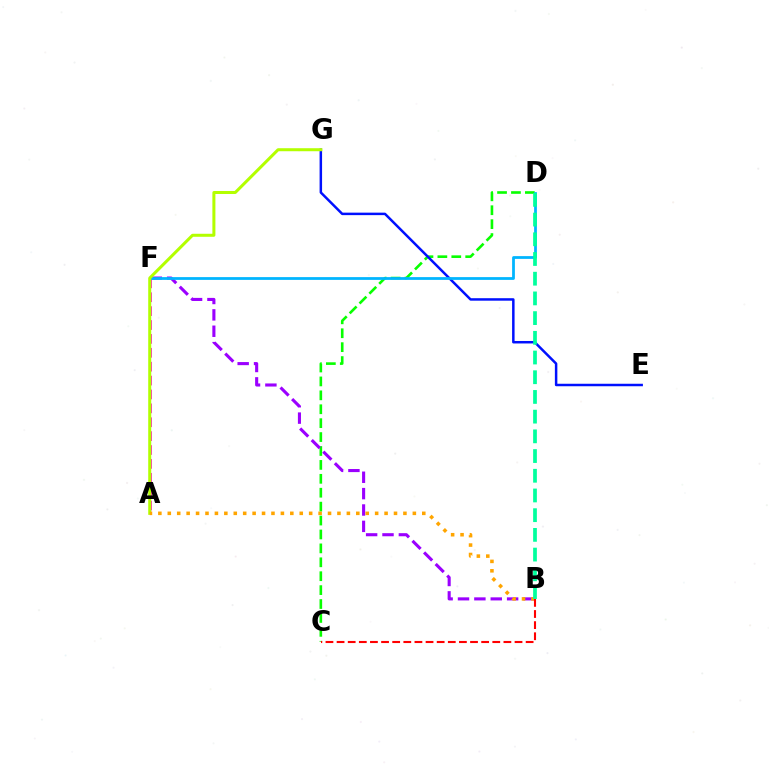{('C', 'D'): [{'color': '#08ff00', 'line_style': 'dashed', 'thickness': 1.89}], ('A', 'F'): [{'color': '#ff00bd', 'line_style': 'dashed', 'thickness': 1.89}], ('E', 'G'): [{'color': '#0010ff', 'line_style': 'solid', 'thickness': 1.79}], ('B', 'F'): [{'color': '#9b00ff', 'line_style': 'dashed', 'thickness': 2.22}], ('D', 'F'): [{'color': '#00b5ff', 'line_style': 'solid', 'thickness': 1.99}], ('A', 'G'): [{'color': '#b3ff00', 'line_style': 'solid', 'thickness': 2.17}], ('A', 'B'): [{'color': '#ffa500', 'line_style': 'dotted', 'thickness': 2.56}], ('B', 'C'): [{'color': '#ff0000', 'line_style': 'dashed', 'thickness': 1.51}], ('B', 'D'): [{'color': '#00ff9d', 'line_style': 'dashed', 'thickness': 2.68}]}